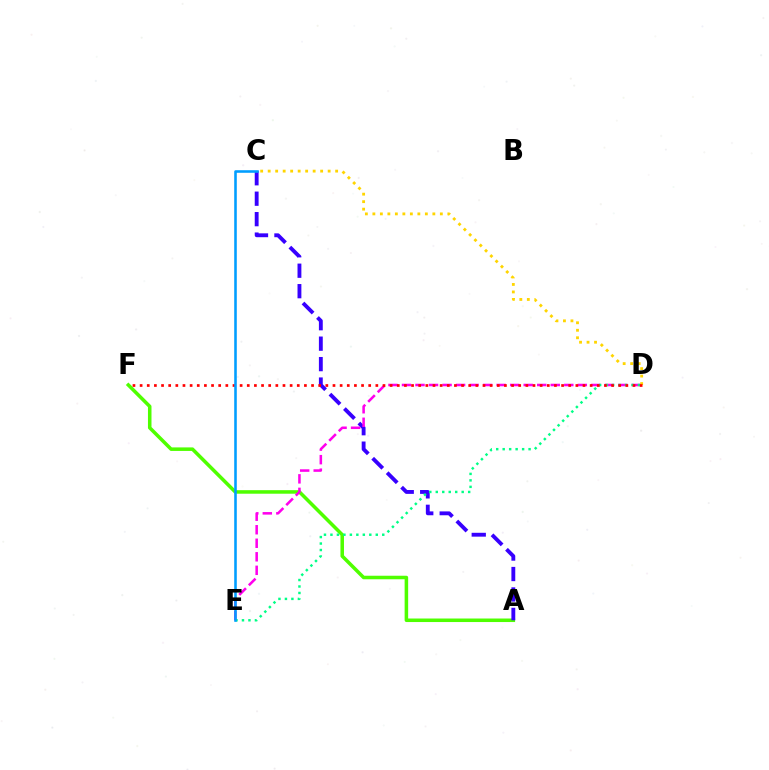{('A', 'F'): [{'color': '#4fff00', 'line_style': 'solid', 'thickness': 2.54}], ('A', 'C'): [{'color': '#3700ff', 'line_style': 'dashed', 'thickness': 2.78}], ('D', 'E'): [{'color': '#ff00ed', 'line_style': 'dashed', 'thickness': 1.84}, {'color': '#00ff86', 'line_style': 'dotted', 'thickness': 1.76}], ('C', 'D'): [{'color': '#ffd500', 'line_style': 'dotted', 'thickness': 2.04}], ('D', 'F'): [{'color': '#ff0000', 'line_style': 'dotted', 'thickness': 1.94}], ('C', 'E'): [{'color': '#009eff', 'line_style': 'solid', 'thickness': 1.86}]}